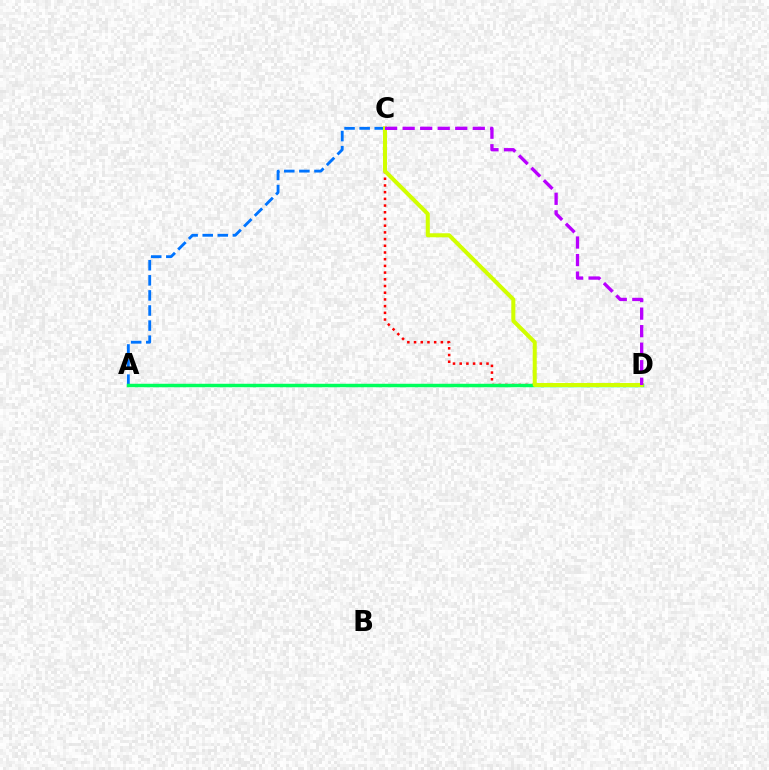{('C', 'D'): [{'color': '#ff0000', 'line_style': 'dotted', 'thickness': 1.82}, {'color': '#d1ff00', 'line_style': 'solid', 'thickness': 2.9}, {'color': '#b900ff', 'line_style': 'dashed', 'thickness': 2.38}], ('A', 'C'): [{'color': '#0074ff', 'line_style': 'dashed', 'thickness': 2.05}], ('A', 'D'): [{'color': '#00ff5c', 'line_style': 'solid', 'thickness': 2.49}]}